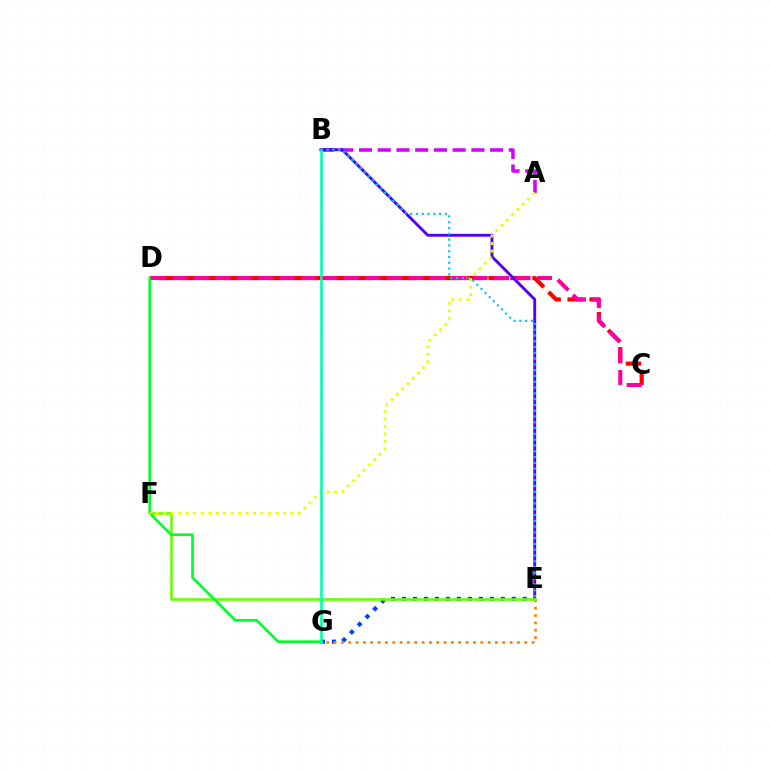{('C', 'D'): [{'color': '#ff0000', 'line_style': 'dashed', 'thickness': 2.99}, {'color': '#ff00a0', 'line_style': 'dashed', 'thickness': 2.91}], ('E', 'G'): [{'color': '#003fff', 'line_style': 'dotted', 'thickness': 2.98}, {'color': '#ff8800', 'line_style': 'dotted', 'thickness': 1.99}], ('A', 'B'): [{'color': '#d600ff', 'line_style': 'dashed', 'thickness': 2.54}], ('B', 'E'): [{'color': '#4f00ff', 'line_style': 'solid', 'thickness': 2.07}, {'color': '#00c7ff', 'line_style': 'dotted', 'thickness': 1.57}], ('E', 'F'): [{'color': '#66ff00', 'line_style': 'solid', 'thickness': 1.88}], ('D', 'G'): [{'color': '#00ff27', 'line_style': 'solid', 'thickness': 1.89}], ('A', 'F'): [{'color': '#eeff00', 'line_style': 'dotted', 'thickness': 2.03}], ('B', 'G'): [{'color': '#00ffaf', 'line_style': 'solid', 'thickness': 1.9}]}